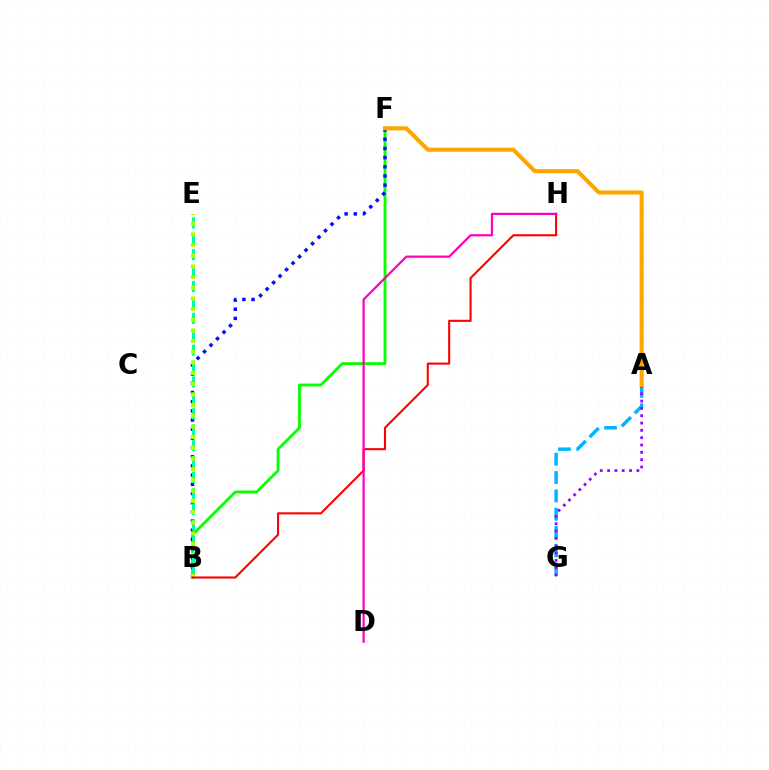{('B', 'F'): [{'color': '#08ff00', 'line_style': 'solid', 'thickness': 2.04}, {'color': '#0010ff', 'line_style': 'dotted', 'thickness': 2.49}], ('A', 'G'): [{'color': '#00b5ff', 'line_style': 'dashed', 'thickness': 2.49}, {'color': '#9b00ff', 'line_style': 'dotted', 'thickness': 1.99}], ('B', 'E'): [{'color': '#00ff9d', 'line_style': 'dashed', 'thickness': 2.16}, {'color': '#b3ff00', 'line_style': 'dotted', 'thickness': 2.9}], ('B', 'H'): [{'color': '#ff0000', 'line_style': 'solid', 'thickness': 1.51}], ('D', 'H'): [{'color': '#ff00bd', 'line_style': 'solid', 'thickness': 1.61}], ('A', 'F'): [{'color': '#ffa500', 'line_style': 'solid', 'thickness': 2.94}]}